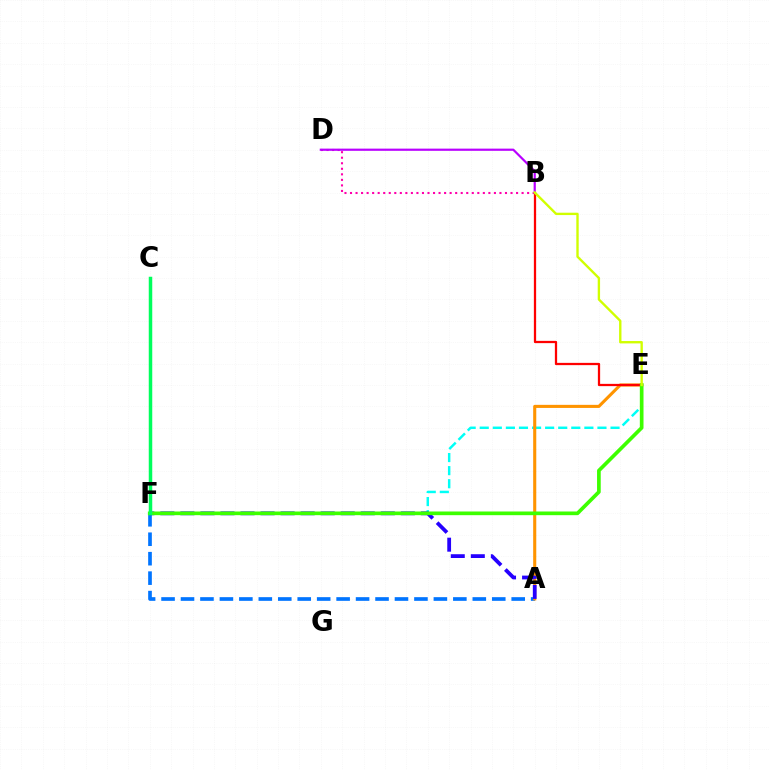{('A', 'F'): [{'color': '#0074ff', 'line_style': 'dashed', 'thickness': 2.64}, {'color': '#2500ff', 'line_style': 'dashed', 'thickness': 2.72}], ('E', 'F'): [{'color': '#00fff6', 'line_style': 'dashed', 'thickness': 1.78}, {'color': '#3dff00', 'line_style': 'solid', 'thickness': 2.65}], ('A', 'E'): [{'color': '#ff9400', 'line_style': 'solid', 'thickness': 2.23}], ('B', 'E'): [{'color': '#ff0000', 'line_style': 'solid', 'thickness': 1.63}, {'color': '#d1ff00', 'line_style': 'solid', 'thickness': 1.7}], ('B', 'D'): [{'color': '#ff00ac', 'line_style': 'dotted', 'thickness': 1.5}, {'color': '#b900ff', 'line_style': 'solid', 'thickness': 1.58}], ('C', 'F'): [{'color': '#00ff5c', 'line_style': 'solid', 'thickness': 2.51}]}